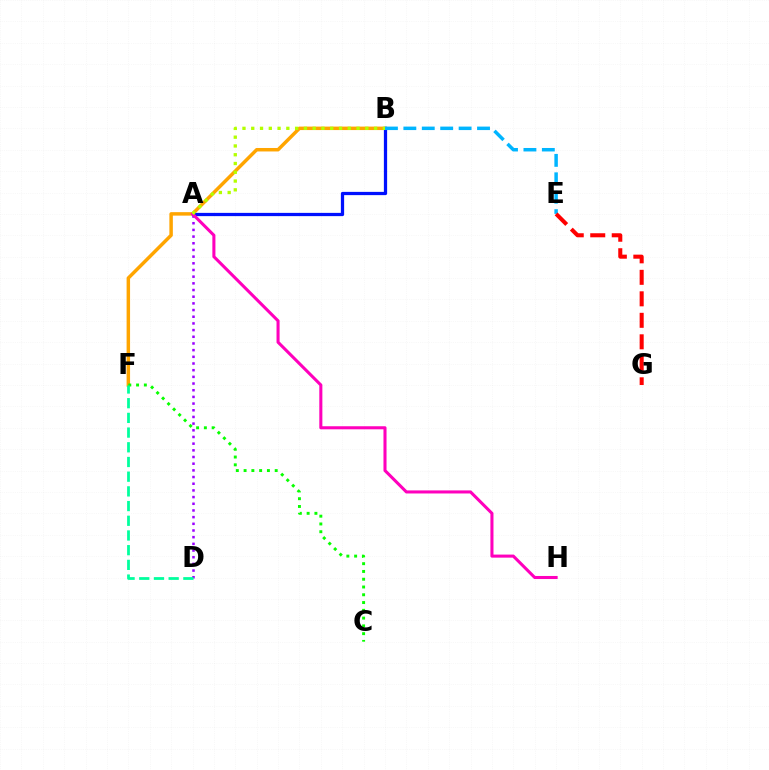{('B', 'F'): [{'color': '#ffa500', 'line_style': 'solid', 'thickness': 2.5}], ('A', 'D'): [{'color': '#9b00ff', 'line_style': 'dotted', 'thickness': 1.81}], ('C', 'F'): [{'color': '#08ff00', 'line_style': 'dotted', 'thickness': 2.11}], ('A', 'B'): [{'color': '#0010ff', 'line_style': 'solid', 'thickness': 2.34}, {'color': '#b3ff00', 'line_style': 'dotted', 'thickness': 2.38}], ('A', 'H'): [{'color': '#ff00bd', 'line_style': 'solid', 'thickness': 2.21}], ('B', 'E'): [{'color': '#00b5ff', 'line_style': 'dashed', 'thickness': 2.5}], ('D', 'F'): [{'color': '#00ff9d', 'line_style': 'dashed', 'thickness': 2.0}], ('E', 'G'): [{'color': '#ff0000', 'line_style': 'dashed', 'thickness': 2.92}]}